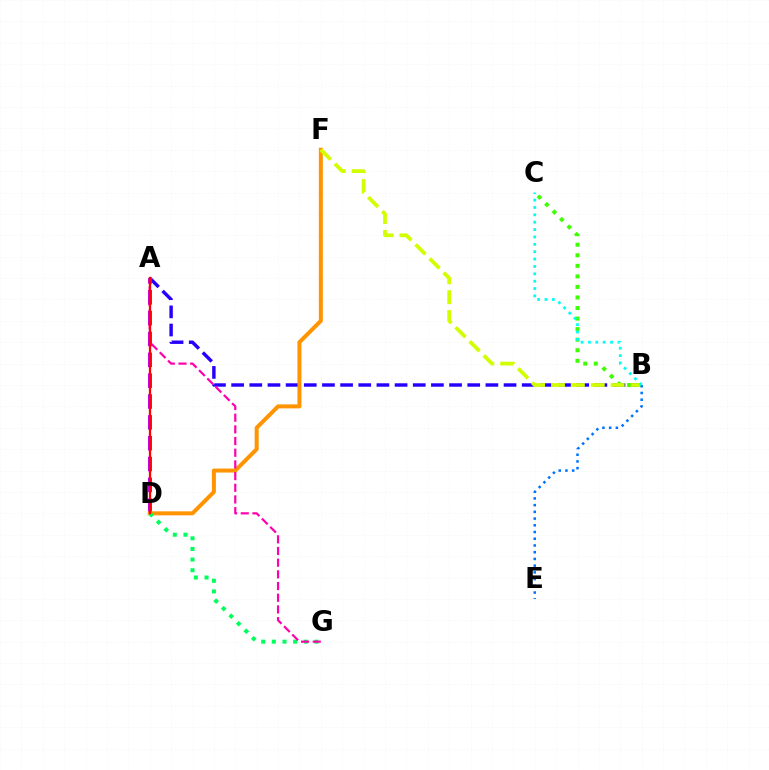{('A', 'B'): [{'color': '#2500ff', 'line_style': 'dashed', 'thickness': 2.47}], ('A', 'D'): [{'color': '#b900ff', 'line_style': 'dashed', 'thickness': 2.83}, {'color': '#ff0000', 'line_style': 'solid', 'thickness': 1.66}], ('D', 'F'): [{'color': '#ff9400', 'line_style': 'solid', 'thickness': 2.87}], ('B', 'C'): [{'color': '#3dff00', 'line_style': 'dotted', 'thickness': 2.87}, {'color': '#00fff6', 'line_style': 'dotted', 'thickness': 2.0}], ('B', 'F'): [{'color': '#d1ff00', 'line_style': 'dashed', 'thickness': 2.7}], ('B', 'E'): [{'color': '#0074ff', 'line_style': 'dotted', 'thickness': 1.83}], ('D', 'G'): [{'color': '#00ff5c', 'line_style': 'dotted', 'thickness': 2.89}], ('A', 'G'): [{'color': '#ff00ac', 'line_style': 'dashed', 'thickness': 1.59}]}